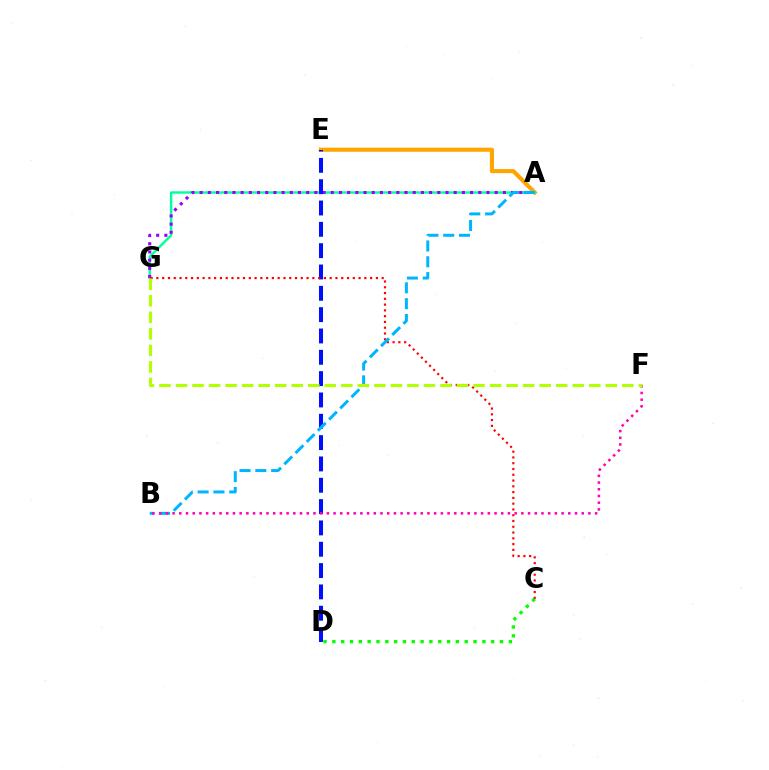{('A', 'E'): [{'color': '#ffa500', 'line_style': 'solid', 'thickness': 2.96}], ('A', 'G'): [{'color': '#00ff9d', 'line_style': 'solid', 'thickness': 1.75}, {'color': '#9b00ff', 'line_style': 'dotted', 'thickness': 2.23}], ('C', 'D'): [{'color': '#08ff00', 'line_style': 'dotted', 'thickness': 2.4}], ('D', 'E'): [{'color': '#0010ff', 'line_style': 'dashed', 'thickness': 2.9}], ('C', 'G'): [{'color': '#ff0000', 'line_style': 'dotted', 'thickness': 1.57}], ('A', 'B'): [{'color': '#00b5ff', 'line_style': 'dashed', 'thickness': 2.15}], ('B', 'F'): [{'color': '#ff00bd', 'line_style': 'dotted', 'thickness': 1.82}], ('F', 'G'): [{'color': '#b3ff00', 'line_style': 'dashed', 'thickness': 2.25}]}